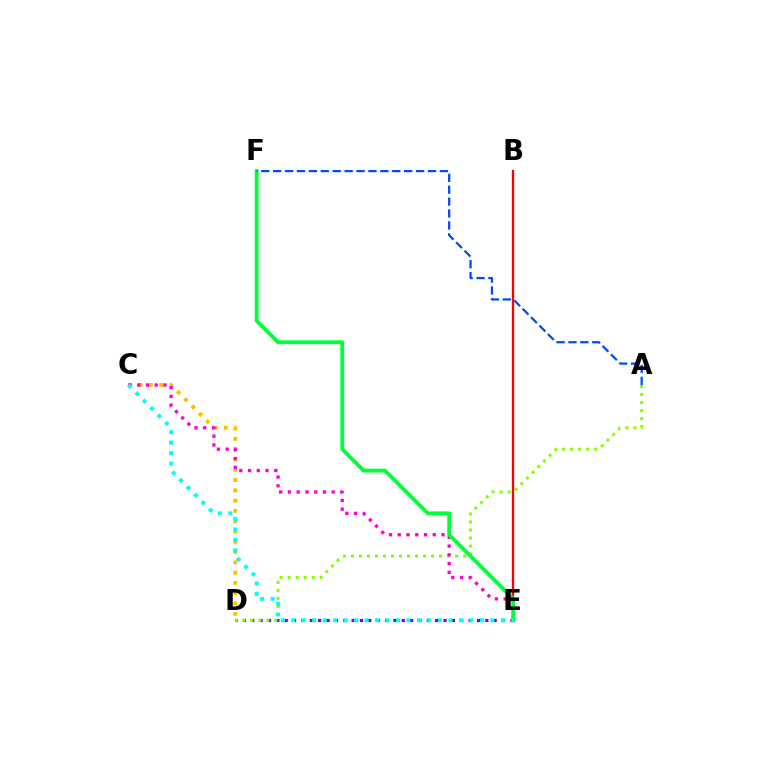{('D', 'E'): [{'color': '#7200ff', 'line_style': 'dotted', 'thickness': 2.27}], ('C', 'D'): [{'color': '#ffbd00', 'line_style': 'dotted', 'thickness': 2.8}], ('A', 'D'): [{'color': '#84ff00', 'line_style': 'dotted', 'thickness': 2.18}], ('B', 'E'): [{'color': '#ff0000', 'line_style': 'solid', 'thickness': 1.66}], ('C', 'E'): [{'color': '#ff00cf', 'line_style': 'dotted', 'thickness': 2.38}, {'color': '#00fff6', 'line_style': 'dotted', 'thickness': 2.85}], ('E', 'F'): [{'color': '#00ff39', 'line_style': 'solid', 'thickness': 2.74}], ('A', 'F'): [{'color': '#004bff', 'line_style': 'dashed', 'thickness': 1.62}]}